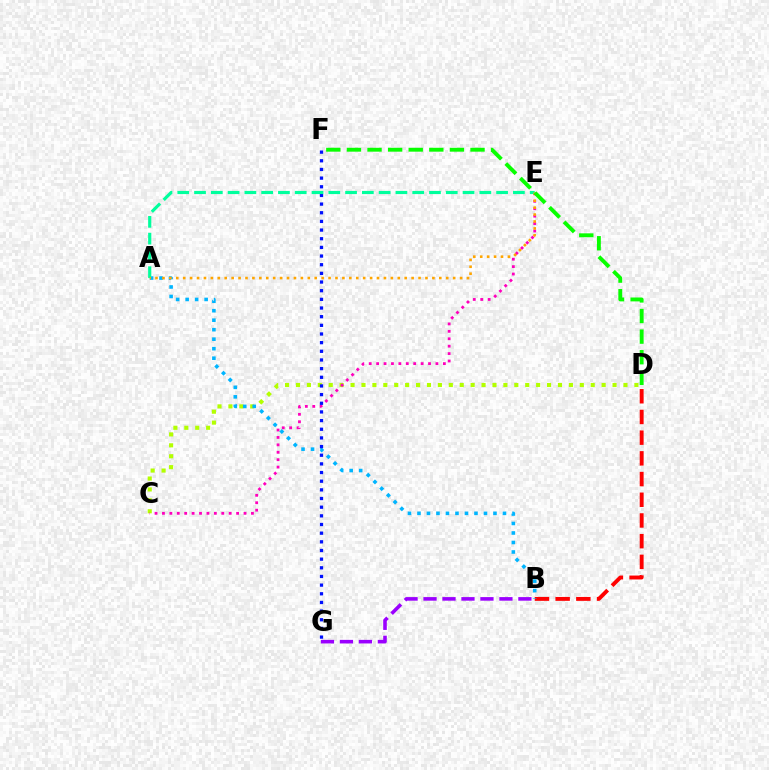{('B', 'D'): [{'color': '#ff0000', 'line_style': 'dashed', 'thickness': 2.81}], ('C', 'D'): [{'color': '#b3ff00', 'line_style': 'dotted', 'thickness': 2.97}], ('C', 'E'): [{'color': '#ff00bd', 'line_style': 'dotted', 'thickness': 2.01}], ('A', 'B'): [{'color': '#00b5ff', 'line_style': 'dotted', 'thickness': 2.58}], ('F', 'G'): [{'color': '#0010ff', 'line_style': 'dotted', 'thickness': 2.35}], ('B', 'G'): [{'color': '#9b00ff', 'line_style': 'dashed', 'thickness': 2.58}], ('A', 'E'): [{'color': '#00ff9d', 'line_style': 'dashed', 'thickness': 2.28}, {'color': '#ffa500', 'line_style': 'dotted', 'thickness': 1.88}], ('D', 'F'): [{'color': '#08ff00', 'line_style': 'dashed', 'thickness': 2.8}]}